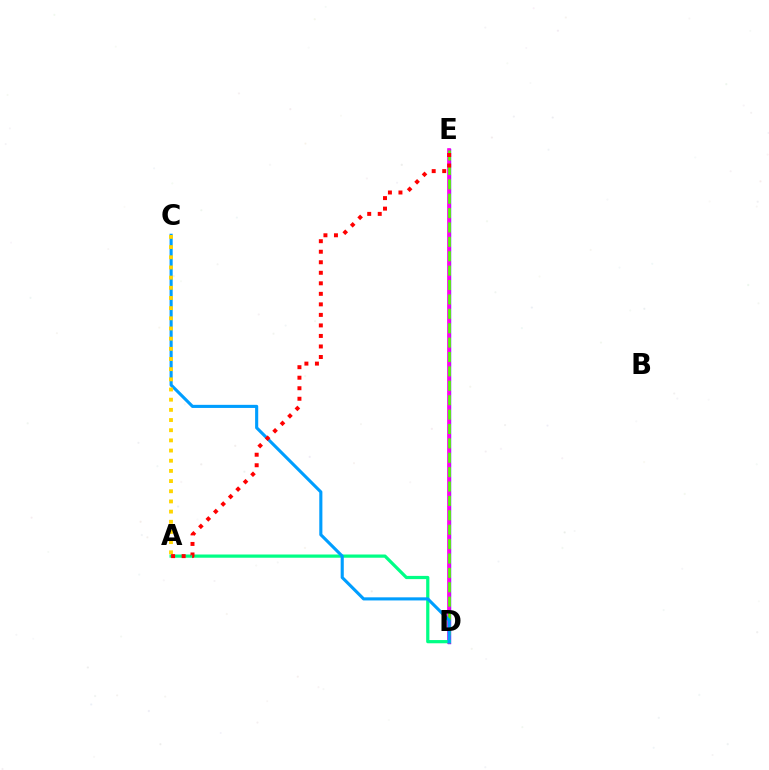{('D', 'E'): [{'color': '#3700ff', 'line_style': 'solid', 'thickness': 2.42}, {'color': '#ff00ed', 'line_style': 'solid', 'thickness': 2.61}, {'color': '#4fff00', 'line_style': 'dashed', 'thickness': 1.96}], ('A', 'D'): [{'color': '#00ff86', 'line_style': 'solid', 'thickness': 2.32}], ('C', 'D'): [{'color': '#009eff', 'line_style': 'solid', 'thickness': 2.24}], ('A', 'C'): [{'color': '#ffd500', 'line_style': 'dotted', 'thickness': 2.76}], ('A', 'E'): [{'color': '#ff0000', 'line_style': 'dotted', 'thickness': 2.86}]}